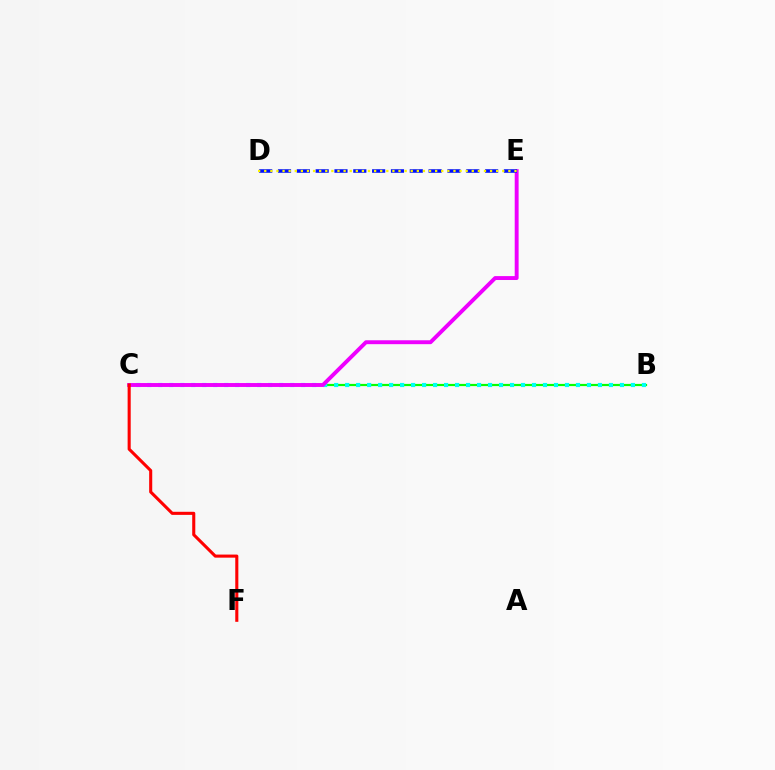{('B', 'C'): [{'color': '#08ff00', 'line_style': 'solid', 'thickness': 1.59}, {'color': '#00fff6', 'line_style': 'dotted', 'thickness': 2.99}], ('C', 'E'): [{'color': '#ee00ff', 'line_style': 'solid', 'thickness': 2.81}], ('C', 'F'): [{'color': '#ff0000', 'line_style': 'solid', 'thickness': 2.22}], ('D', 'E'): [{'color': '#0010ff', 'line_style': 'dashed', 'thickness': 2.56}, {'color': '#fcf500', 'line_style': 'dotted', 'thickness': 1.66}]}